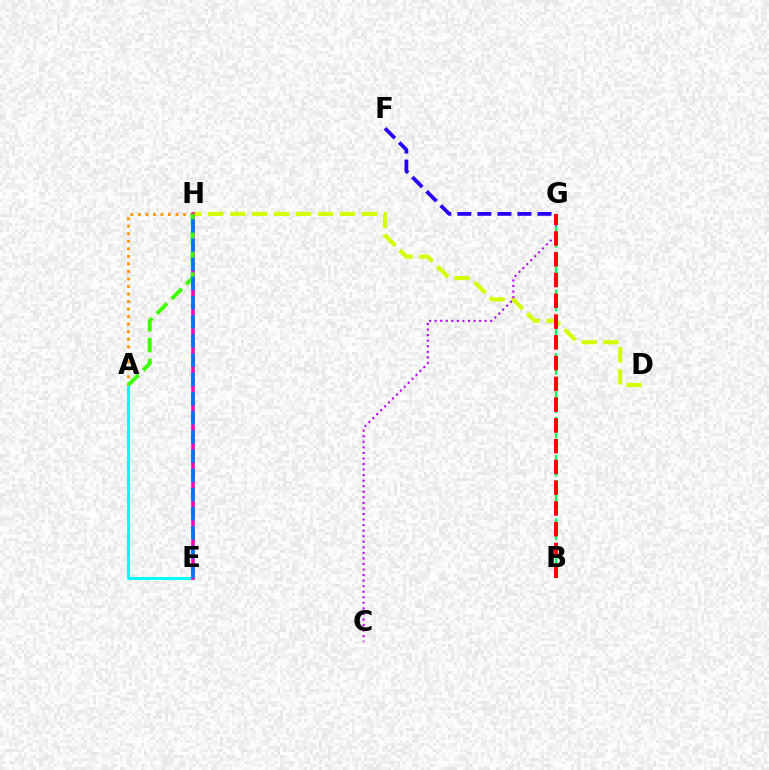{('D', 'H'): [{'color': '#d1ff00', 'line_style': 'dashed', 'thickness': 2.98}], ('A', 'E'): [{'color': '#00fff6', 'line_style': 'solid', 'thickness': 2.17}], ('A', 'H'): [{'color': '#ff9400', 'line_style': 'dotted', 'thickness': 2.05}, {'color': '#3dff00', 'line_style': 'dashed', 'thickness': 2.82}], ('E', 'H'): [{'color': '#ff00ac', 'line_style': 'solid', 'thickness': 2.54}, {'color': '#0074ff', 'line_style': 'dashed', 'thickness': 2.61}], ('C', 'G'): [{'color': '#b900ff', 'line_style': 'dotted', 'thickness': 1.51}], ('B', 'G'): [{'color': '#00ff5c', 'line_style': 'dashed', 'thickness': 1.73}, {'color': '#ff0000', 'line_style': 'dashed', 'thickness': 2.82}], ('F', 'G'): [{'color': '#2500ff', 'line_style': 'dashed', 'thickness': 2.72}]}